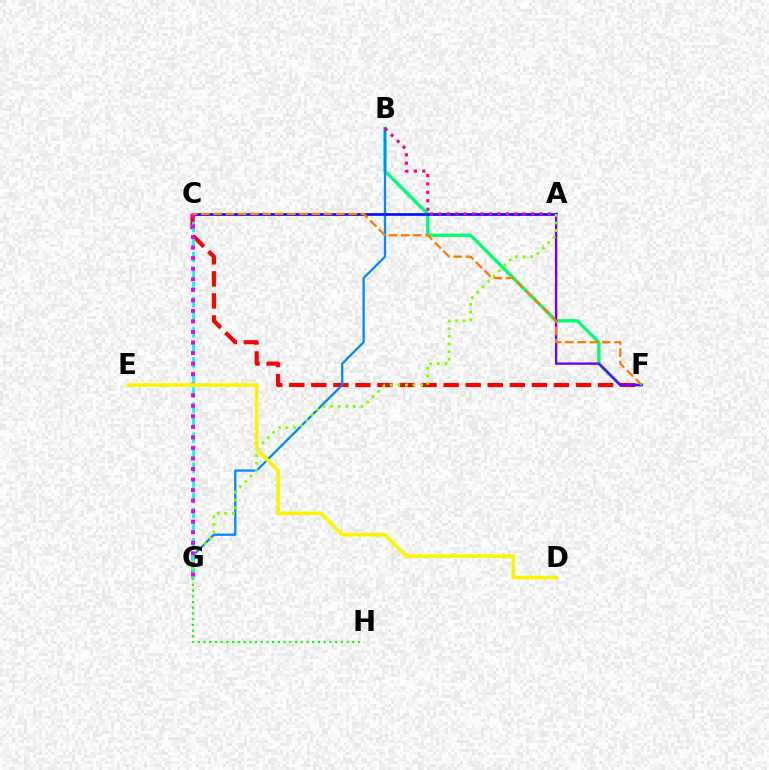{('B', 'F'): [{'color': '#00ff74', 'line_style': 'solid', 'thickness': 2.42}], ('C', 'F'): [{'color': '#ff0000', 'line_style': 'dashed', 'thickness': 3.0}, {'color': '#ff7c00', 'line_style': 'dashed', 'thickness': 1.67}], ('B', 'G'): [{'color': '#008cff', 'line_style': 'solid', 'thickness': 1.66}], ('G', 'H'): [{'color': '#08ff00', 'line_style': 'dotted', 'thickness': 1.56}], ('A', 'F'): [{'color': '#7200ff', 'line_style': 'solid', 'thickness': 1.71}], ('C', 'G'): [{'color': '#00fff6', 'line_style': 'dashed', 'thickness': 2.05}, {'color': '#ee00ff', 'line_style': 'dotted', 'thickness': 2.86}], ('A', 'C'): [{'color': '#0010ff', 'line_style': 'solid', 'thickness': 1.93}], ('A', 'G'): [{'color': '#84ff00', 'line_style': 'dotted', 'thickness': 2.07}], ('D', 'E'): [{'color': '#fcf500', 'line_style': 'solid', 'thickness': 2.58}], ('A', 'B'): [{'color': '#ff0094', 'line_style': 'dotted', 'thickness': 2.29}]}